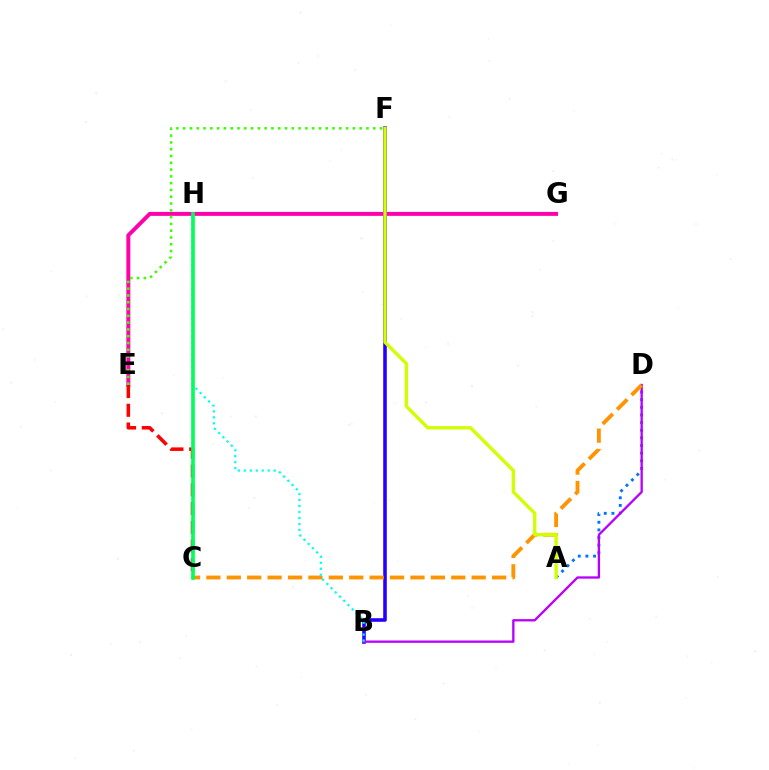{('E', 'G'): [{'color': '#ff00ac', 'line_style': 'solid', 'thickness': 2.84}], ('E', 'F'): [{'color': '#3dff00', 'line_style': 'dotted', 'thickness': 1.84}], ('B', 'F'): [{'color': '#2500ff', 'line_style': 'solid', 'thickness': 2.57}], ('A', 'D'): [{'color': '#0074ff', 'line_style': 'dotted', 'thickness': 2.08}], ('B', 'D'): [{'color': '#b900ff', 'line_style': 'solid', 'thickness': 1.67}], ('C', 'E'): [{'color': '#ff0000', 'line_style': 'dashed', 'thickness': 2.55}], ('C', 'D'): [{'color': '#ff9400', 'line_style': 'dashed', 'thickness': 2.77}], ('A', 'F'): [{'color': '#d1ff00', 'line_style': 'solid', 'thickness': 2.41}], ('B', 'H'): [{'color': '#00fff6', 'line_style': 'dotted', 'thickness': 1.62}], ('C', 'H'): [{'color': '#00ff5c', 'line_style': 'solid', 'thickness': 2.64}]}